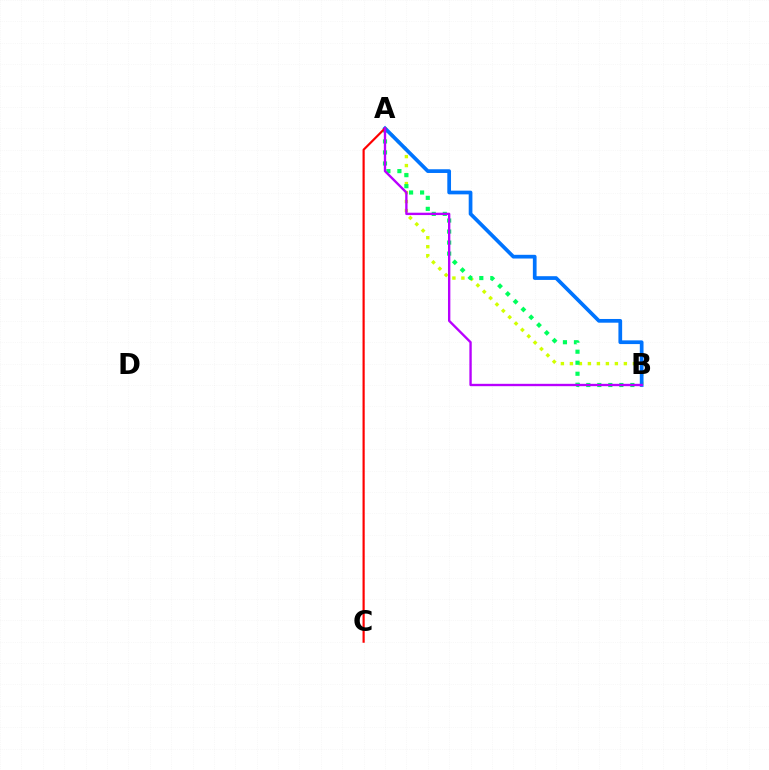{('A', 'B'): [{'color': '#d1ff00', 'line_style': 'dotted', 'thickness': 2.44}, {'color': '#00ff5c', 'line_style': 'dotted', 'thickness': 2.99}, {'color': '#0074ff', 'line_style': 'solid', 'thickness': 2.67}, {'color': '#b900ff', 'line_style': 'solid', 'thickness': 1.7}], ('A', 'C'): [{'color': '#ff0000', 'line_style': 'solid', 'thickness': 1.57}]}